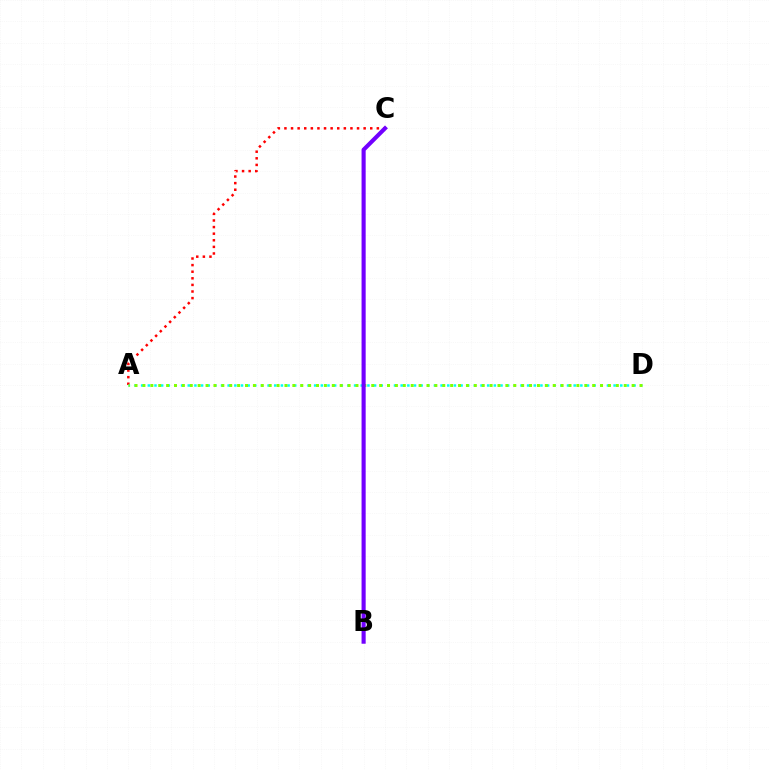{('A', 'C'): [{'color': '#ff0000', 'line_style': 'dotted', 'thickness': 1.79}], ('A', 'D'): [{'color': '#00fff6', 'line_style': 'dotted', 'thickness': 1.81}, {'color': '#84ff00', 'line_style': 'dotted', 'thickness': 2.14}], ('B', 'C'): [{'color': '#7200ff', 'line_style': 'solid', 'thickness': 2.96}]}